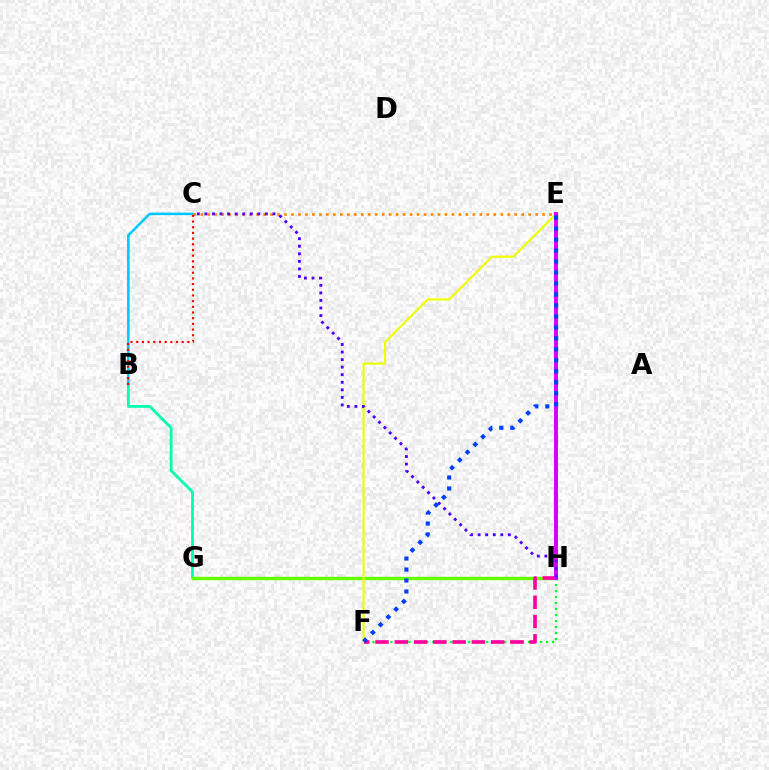{('F', 'H'): [{'color': '#00ff27', 'line_style': 'dotted', 'thickness': 1.63}, {'color': '#ff00a0', 'line_style': 'dashed', 'thickness': 2.62}], ('B', 'C'): [{'color': '#00c7ff', 'line_style': 'solid', 'thickness': 1.84}, {'color': '#ff0000', 'line_style': 'dotted', 'thickness': 1.54}], ('B', 'G'): [{'color': '#00ffaf', 'line_style': 'solid', 'thickness': 2.02}], ('C', 'E'): [{'color': '#ff8800', 'line_style': 'dotted', 'thickness': 1.9}], ('G', 'H'): [{'color': '#66ff00', 'line_style': 'solid', 'thickness': 2.43}], ('E', 'F'): [{'color': '#eeff00', 'line_style': 'solid', 'thickness': 1.55}, {'color': '#003fff', 'line_style': 'dotted', 'thickness': 2.98}], ('E', 'H'): [{'color': '#d600ff', 'line_style': 'solid', 'thickness': 2.85}], ('C', 'H'): [{'color': '#4f00ff', 'line_style': 'dotted', 'thickness': 2.05}]}